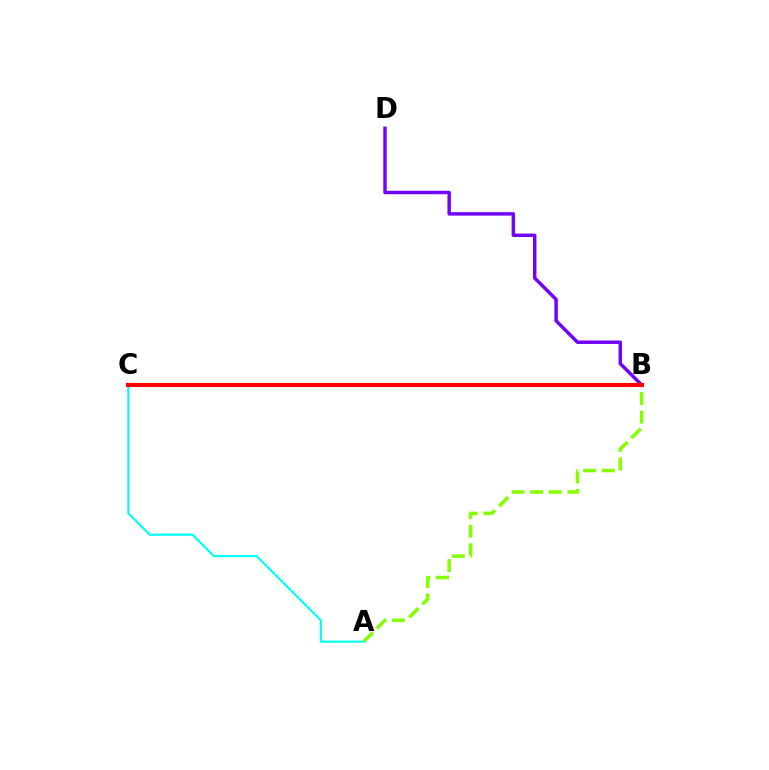{('B', 'D'): [{'color': '#7200ff', 'line_style': 'solid', 'thickness': 2.48}], ('A', 'B'): [{'color': '#84ff00', 'line_style': 'dashed', 'thickness': 2.52}], ('A', 'C'): [{'color': '#00fff6', 'line_style': 'solid', 'thickness': 1.54}], ('B', 'C'): [{'color': '#ff0000', 'line_style': 'solid', 'thickness': 2.95}]}